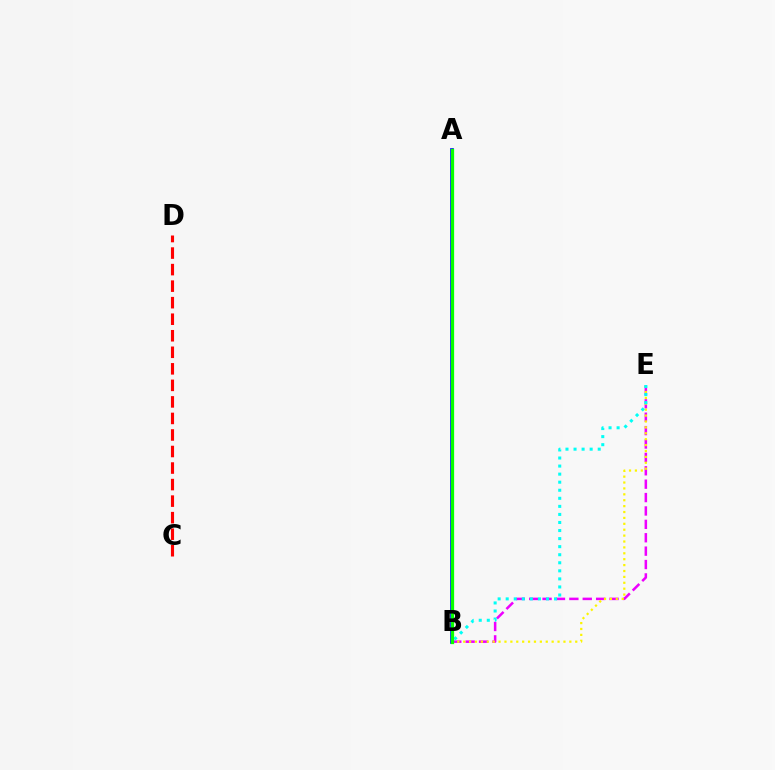{('C', 'D'): [{'color': '#ff0000', 'line_style': 'dashed', 'thickness': 2.25}], ('A', 'B'): [{'color': '#0010ff', 'line_style': 'solid', 'thickness': 2.67}, {'color': '#08ff00', 'line_style': 'solid', 'thickness': 2.35}], ('B', 'E'): [{'color': '#ee00ff', 'line_style': 'dashed', 'thickness': 1.82}, {'color': '#fcf500', 'line_style': 'dotted', 'thickness': 1.6}, {'color': '#00fff6', 'line_style': 'dotted', 'thickness': 2.19}]}